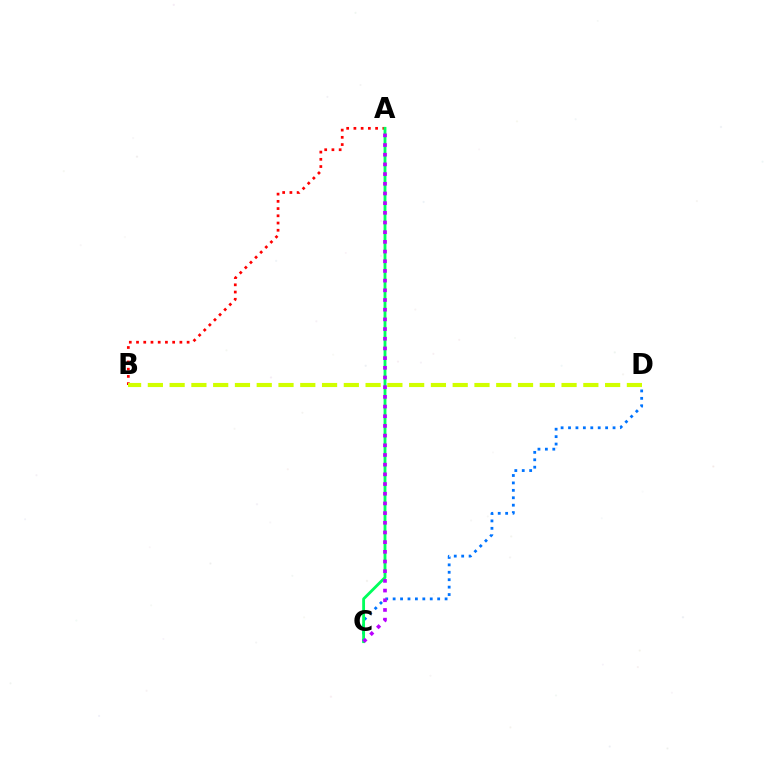{('A', 'B'): [{'color': '#ff0000', 'line_style': 'dotted', 'thickness': 1.96}], ('B', 'D'): [{'color': '#d1ff00', 'line_style': 'dashed', 'thickness': 2.96}], ('C', 'D'): [{'color': '#0074ff', 'line_style': 'dotted', 'thickness': 2.02}], ('A', 'C'): [{'color': '#00ff5c', 'line_style': 'solid', 'thickness': 2.04}, {'color': '#b900ff', 'line_style': 'dotted', 'thickness': 2.63}]}